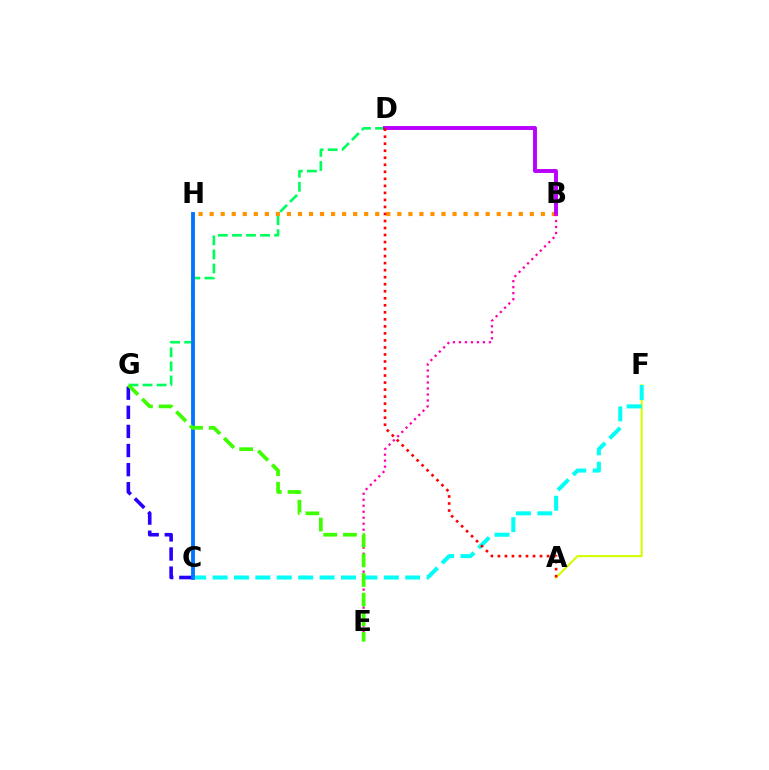{('D', 'G'): [{'color': '#00ff5c', 'line_style': 'dashed', 'thickness': 1.91}], ('A', 'F'): [{'color': '#d1ff00', 'line_style': 'solid', 'thickness': 1.51}], ('C', 'G'): [{'color': '#2500ff', 'line_style': 'dashed', 'thickness': 2.6}], ('C', 'F'): [{'color': '#00fff6', 'line_style': 'dashed', 'thickness': 2.91}], ('B', 'H'): [{'color': '#ff9400', 'line_style': 'dotted', 'thickness': 3.0}], ('C', 'H'): [{'color': '#0074ff', 'line_style': 'solid', 'thickness': 2.75}], ('B', 'D'): [{'color': '#b900ff', 'line_style': 'solid', 'thickness': 2.82}], ('A', 'D'): [{'color': '#ff0000', 'line_style': 'dotted', 'thickness': 1.91}], ('B', 'E'): [{'color': '#ff00ac', 'line_style': 'dotted', 'thickness': 1.63}], ('E', 'G'): [{'color': '#3dff00', 'line_style': 'dashed', 'thickness': 2.67}]}